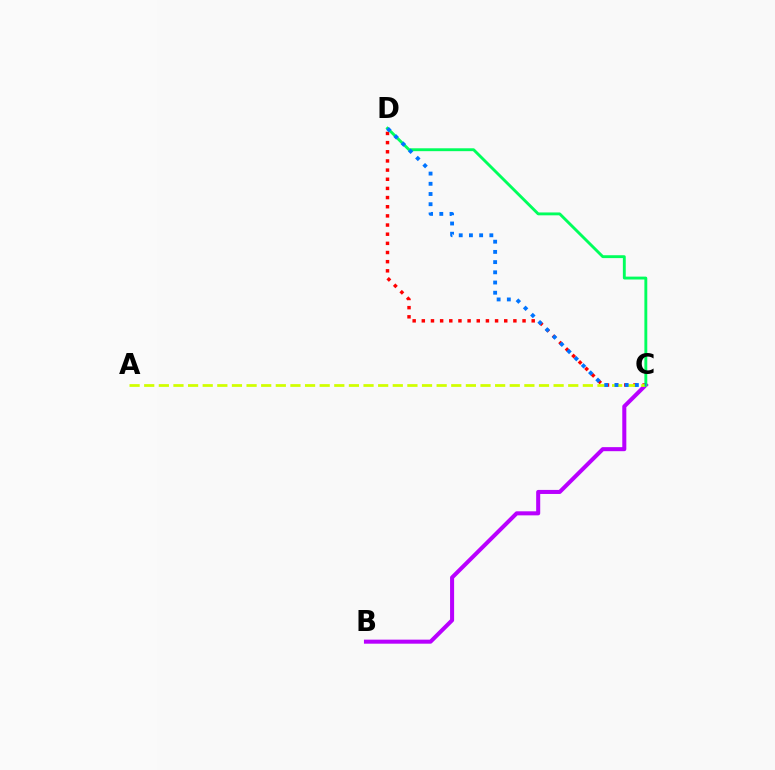{('B', 'C'): [{'color': '#b900ff', 'line_style': 'solid', 'thickness': 2.91}], ('C', 'D'): [{'color': '#ff0000', 'line_style': 'dotted', 'thickness': 2.49}, {'color': '#00ff5c', 'line_style': 'solid', 'thickness': 2.07}, {'color': '#0074ff', 'line_style': 'dotted', 'thickness': 2.77}], ('A', 'C'): [{'color': '#d1ff00', 'line_style': 'dashed', 'thickness': 1.99}]}